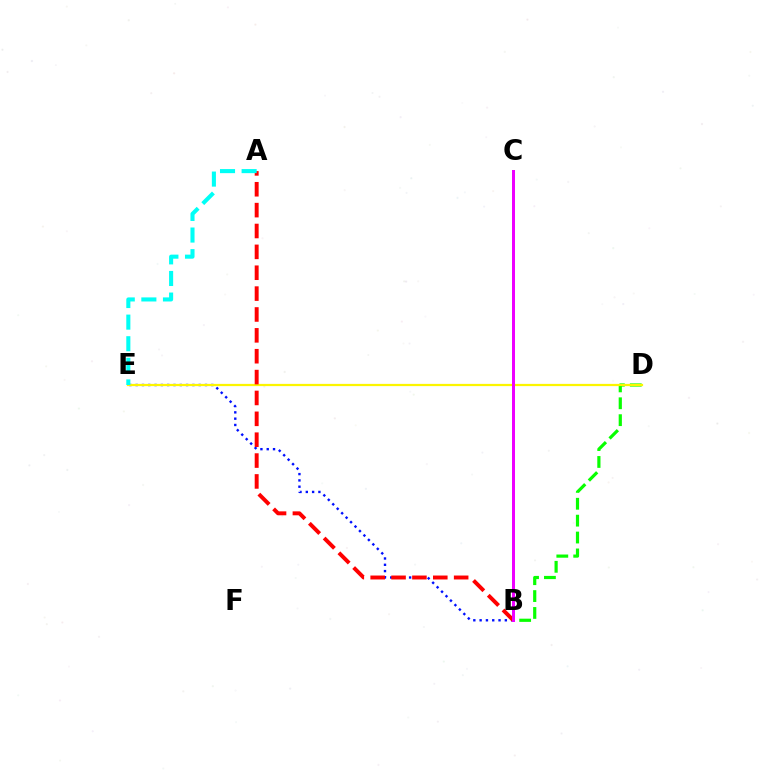{('B', 'E'): [{'color': '#0010ff', 'line_style': 'dotted', 'thickness': 1.71}], ('B', 'D'): [{'color': '#08ff00', 'line_style': 'dashed', 'thickness': 2.29}], ('D', 'E'): [{'color': '#fcf500', 'line_style': 'solid', 'thickness': 1.61}], ('A', 'B'): [{'color': '#ff0000', 'line_style': 'dashed', 'thickness': 2.84}], ('B', 'C'): [{'color': '#ee00ff', 'line_style': 'solid', 'thickness': 2.15}], ('A', 'E'): [{'color': '#00fff6', 'line_style': 'dashed', 'thickness': 2.94}]}